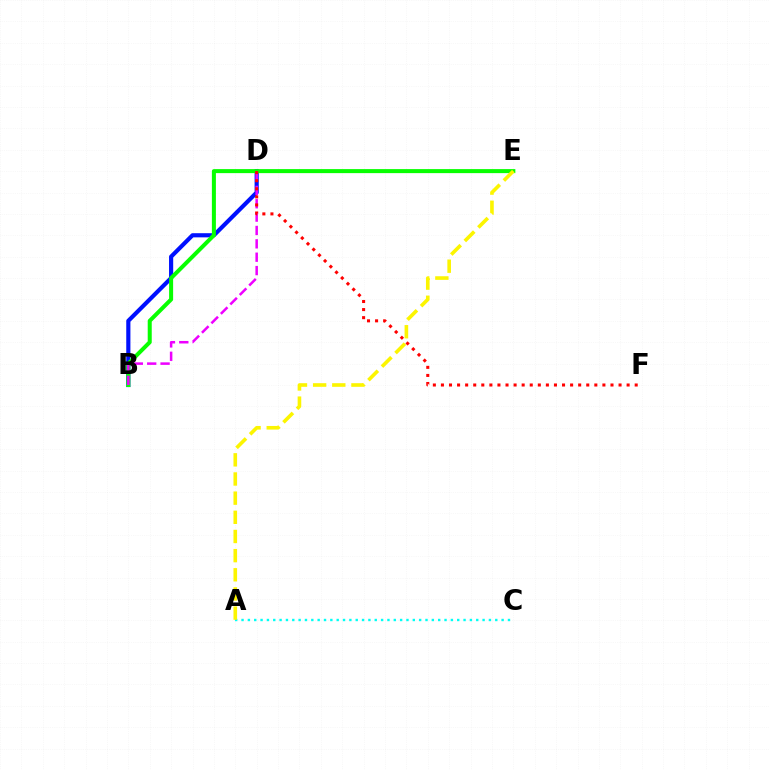{('B', 'D'): [{'color': '#0010ff', 'line_style': 'solid', 'thickness': 2.99}, {'color': '#ee00ff', 'line_style': 'dashed', 'thickness': 1.82}], ('A', 'C'): [{'color': '#00fff6', 'line_style': 'dotted', 'thickness': 1.72}], ('B', 'E'): [{'color': '#08ff00', 'line_style': 'solid', 'thickness': 2.9}], ('A', 'E'): [{'color': '#fcf500', 'line_style': 'dashed', 'thickness': 2.6}], ('D', 'F'): [{'color': '#ff0000', 'line_style': 'dotted', 'thickness': 2.19}]}